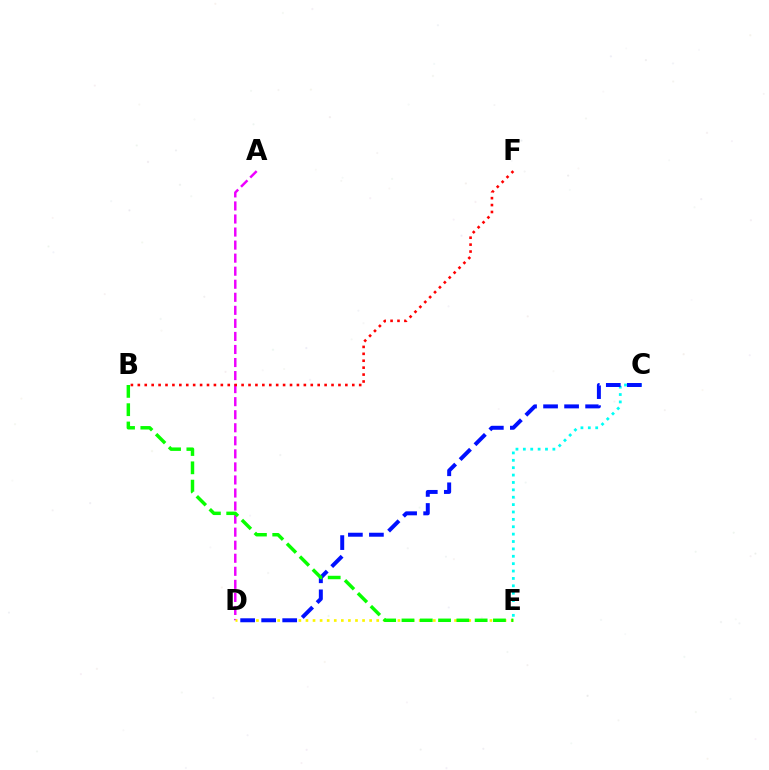{('A', 'D'): [{'color': '#ee00ff', 'line_style': 'dashed', 'thickness': 1.77}], ('C', 'E'): [{'color': '#00fff6', 'line_style': 'dotted', 'thickness': 2.01}], ('B', 'F'): [{'color': '#ff0000', 'line_style': 'dotted', 'thickness': 1.88}], ('D', 'E'): [{'color': '#fcf500', 'line_style': 'dotted', 'thickness': 1.92}], ('C', 'D'): [{'color': '#0010ff', 'line_style': 'dashed', 'thickness': 2.86}], ('B', 'E'): [{'color': '#08ff00', 'line_style': 'dashed', 'thickness': 2.49}]}